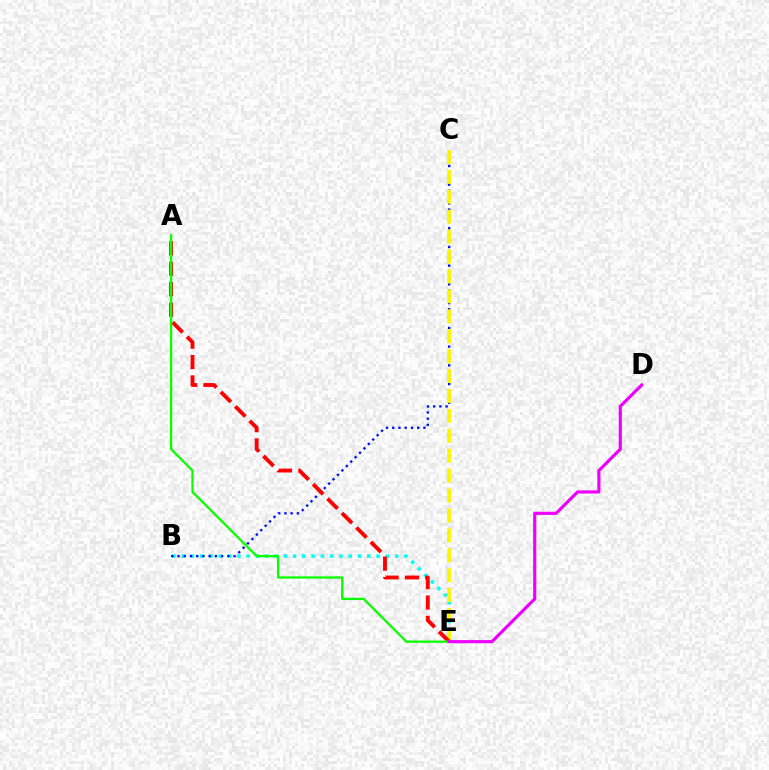{('B', 'E'): [{'color': '#00fff6', 'line_style': 'dotted', 'thickness': 2.52}], ('B', 'C'): [{'color': '#0010ff', 'line_style': 'dotted', 'thickness': 1.69}], ('C', 'E'): [{'color': '#fcf500', 'line_style': 'dashed', 'thickness': 2.71}], ('A', 'E'): [{'color': '#ff0000', 'line_style': 'dashed', 'thickness': 2.77}, {'color': '#08ff00', 'line_style': 'solid', 'thickness': 1.62}], ('D', 'E'): [{'color': '#ee00ff', 'line_style': 'solid', 'thickness': 2.27}]}